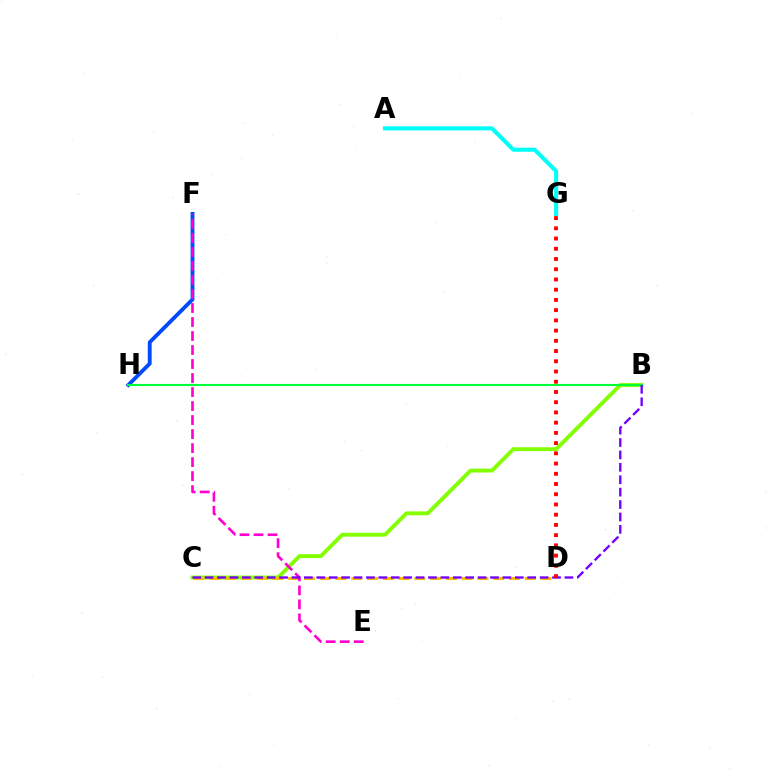{('B', 'C'): [{'color': '#84ff00', 'line_style': 'solid', 'thickness': 2.79}, {'color': '#7200ff', 'line_style': 'dashed', 'thickness': 1.69}], ('F', 'H'): [{'color': '#004bff', 'line_style': 'solid', 'thickness': 2.78}], ('C', 'D'): [{'color': '#ffbd00', 'line_style': 'dashed', 'thickness': 2.14}], ('B', 'H'): [{'color': '#00ff39', 'line_style': 'solid', 'thickness': 1.51}], ('E', 'F'): [{'color': '#ff00cf', 'line_style': 'dashed', 'thickness': 1.9}], ('A', 'G'): [{'color': '#00fff6', 'line_style': 'solid', 'thickness': 2.94}], ('D', 'G'): [{'color': '#ff0000', 'line_style': 'dotted', 'thickness': 2.78}]}